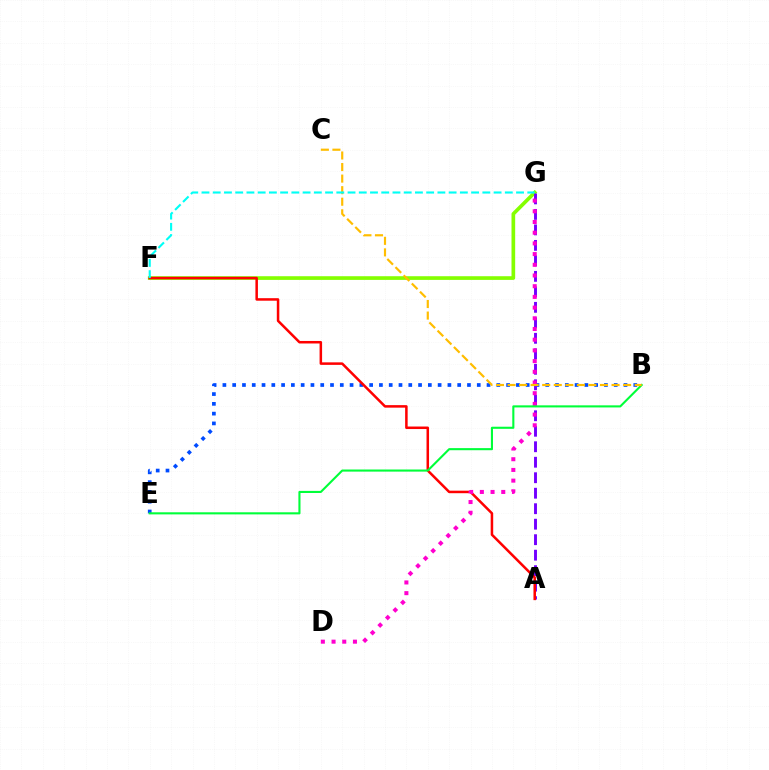{('F', 'G'): [{'color': '#84ff00', 'line_style': 'solid', 'thickness': 2.65}, {'color': '#00fff6', 'line_style': 'dashed', 'thickness': 1.53}], ('B', 'E'): [{'color': '#004bff', 'line_style': 'dotted', 'thickness': 2.66}, {'color': '#00ff39', 'line_style': 'solid', 'thickness': 1.51}], ('A', 'G'): [{'color': '#7200ff', 'line_style': 'dashed', 'thickness': 2.1}], ('A', 'F'): [{'color': '#ff0000', 'line_style': 'solid', 'thickness': 1.81}], ('D', 'G'): [{'color': '#ff00cf', 'line_style': 'dotted', 'thickness': 2.91}], ('B', 'C'): [{'color': '#ffbd00', 'line_style': 'dashed', 'thickness': 1.57}]}